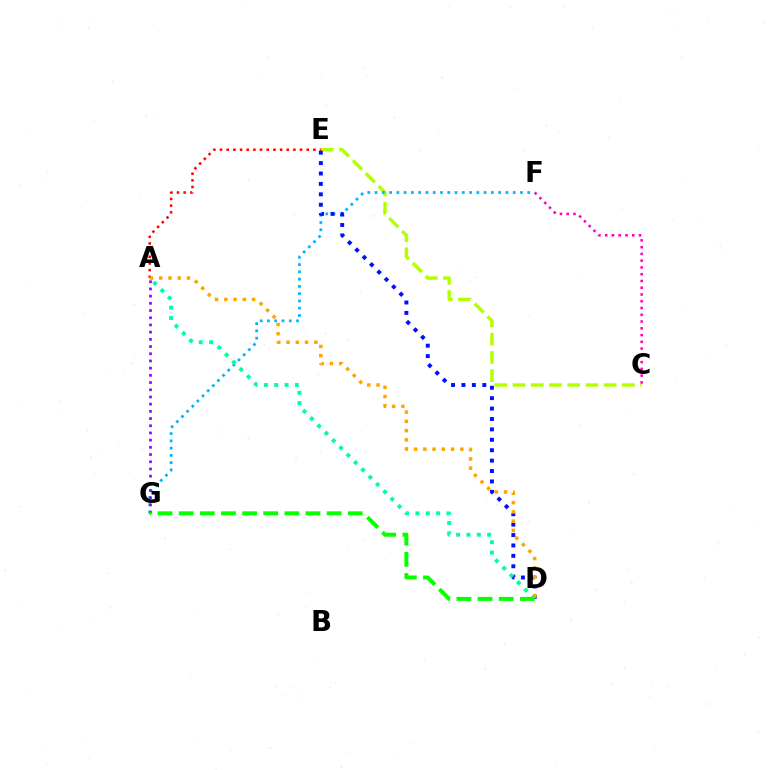{('C', 'E'): [{'color': '#b3ff00', 'line_style': 'dashed', 'thickness': 2.48}], ('F', 'G'): [{'color': '#00b5ff', 'line_style': 'dotted', 'thickness': 1.98}], ('A', 'G'): [{'color': '#9b00ff', 'line_style': 'dotted', 'thickness': 1.96}], ('D', 'E'): [{'color': '#0010ff', 'line_style': 'dotted', 'thickness': 2.83}], ('A', 'E'): [{'color': '#ff0000', 'line_style': 'dotted', 'thickness': 1.81}], ('C', 'F'): [{'color': '#ff00bd', 'line_style': 'dotted', 'thickness': 1.84}], ('A', 'D'): [{'color': '#00ff9d', 'line_style': 'dotted', 'thickness': 2.81}, {'color': '#ffa500', 'line_style': 'dotted', 'thickness': 2.51}], ('D', 'G'): [{'color': '#08ff00', 'line_style': 'dashed', 'thickness': 2.87}]}